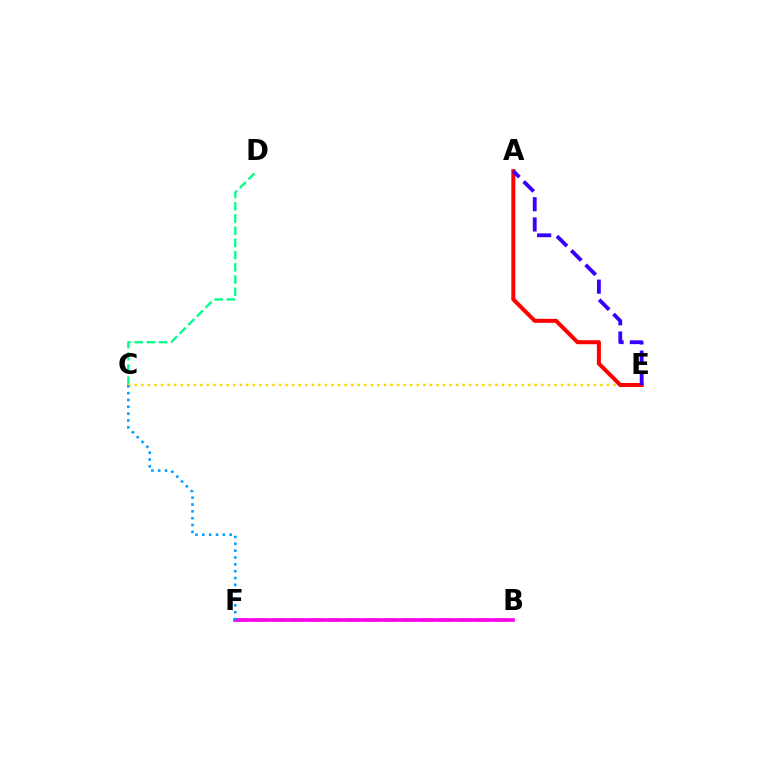{('C', 'D'): [{'color': '#00ff86', 'line_style': 'dashed', 'thickness': 1.66}], ('B', 'F'): [{'color': '#4fff00', 'line_style': 'dashed', 'thickness': 2.53}, {'color': '#ff00ed', 'line_style': 'solid', 'thickness': 2.64}], ('C', 'E'): [{'color': '#ffd500', 'line_style': 'dotted', 'thickness': 1.78}], ('A', 'E'): [{'color': '#ff0000', 'line_style': 'solid', 'thickness': 2.9}, {'color': '#3700ff', 'line_style': 'dashed', 'thickness': 2.75}], ('C', 'F'): [{'color': '#009eff', 'line_style': 'dotted', 'thickness': 1.86}]}